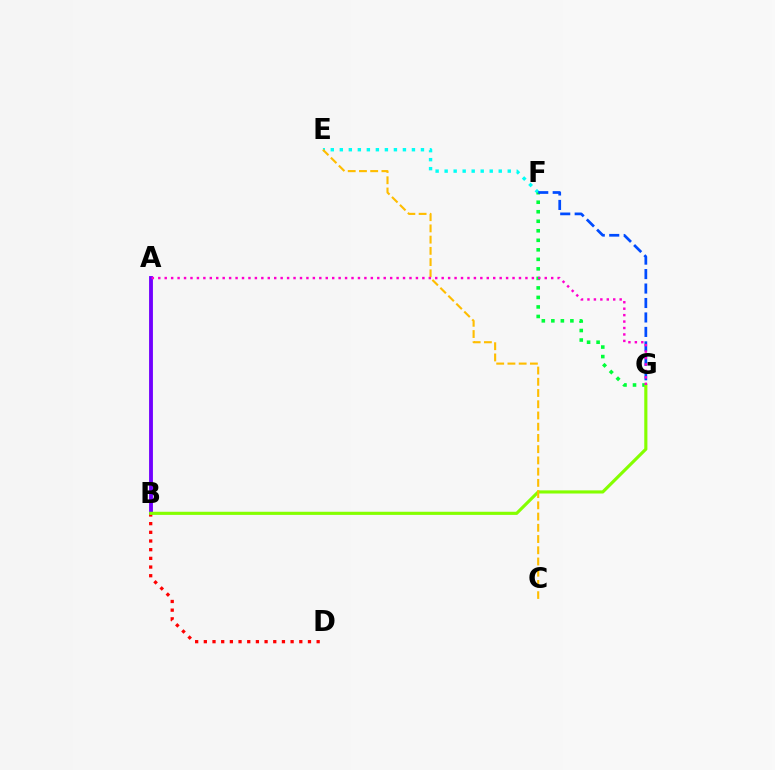{('E', 'F'): [{'color': '#00fff6', 'line_style': 'dotted', 'thickness': 2.45}], ('A', 'B'): [{'color': '#7200ff', 'line_style': 'solid', 'thickness': 2.77}], ('F', 'G'): [{'color': '#00ff39', 'line_style': 'dotted', 'thickness': 2.59}, {'color': '#004bff', 'line_style': 'dashed', 'thickness': 1.96}], ('B', 'D'): [{'color': '#ff0000', 'line_style': 'dotted', 'thickness': 2.36}], ('B', 'G'): [{'color': '#84ff00', 'line_style': 'solid', 'thickness': 2.26}], ('C', 'E'): [{'color': '#ffbd00', 'line_style': 'dashed', 'thickness': 1.53}], ('A', 'G'): [{'color': '#ff00cf', 'line_style': 'dotted', 'thickness': 1.75}]}